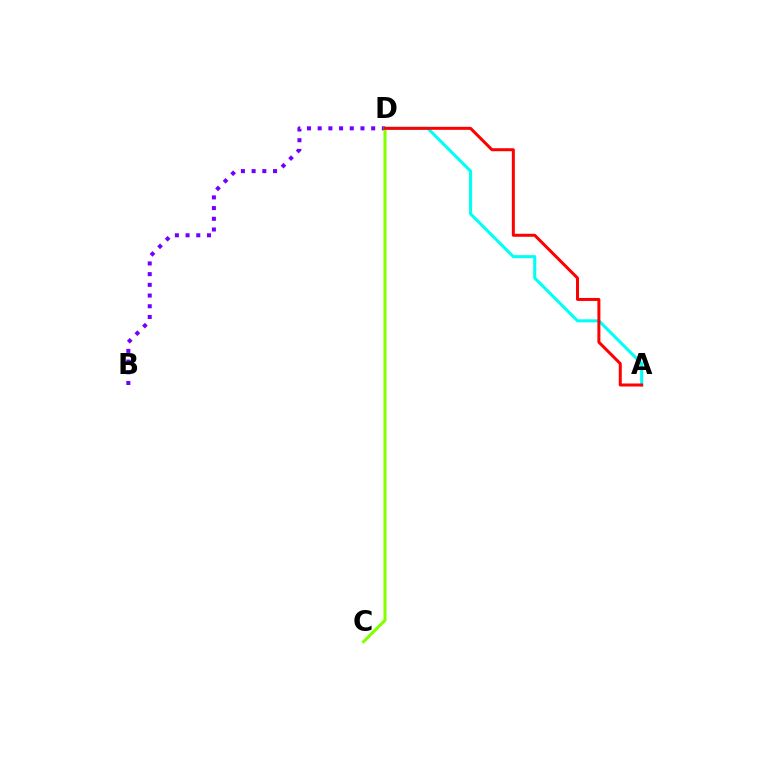{('A', 'D'): [{'color': '#00fff6', 'line_style': 'solid', 'thickness': 2.2}, {'color': '#ff0000', 'line_style': 'solid', 'thickness': 2.16}], ('B', 'D'): [{'color': '#7200ff', 'line_style': 'dotted', 'thickness': 2.91}], ('C', 'D'): [{'color': '#84ff00', 'line_style': 'solid', 'thickness': 2.21}]}